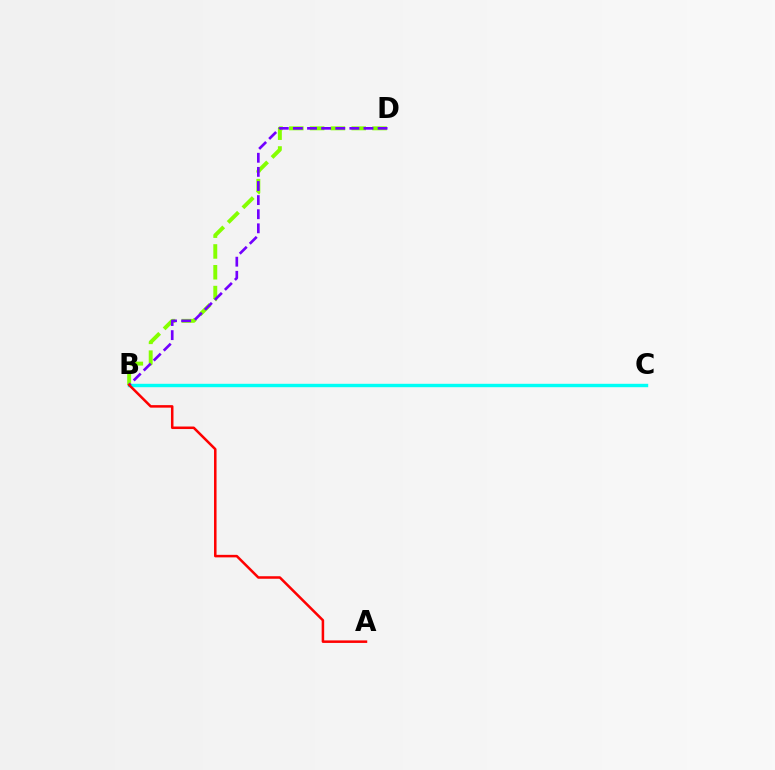{('B', 'C'): [{'color': '#00fff6', 'line_style': 'solid', 'thickness': 2.45}], ('B', 'D'): [{'color': '#84ff00', 'line_style': 'dashed', 'thickness': 2.83}, {'color': '#7200ff', 'line_style': 'dashed', 'thickness': 1.92}], ('A', 'B'): [{'color': '#ff0000', 'line_style': 'solid', 'thickness': 1.81}]}